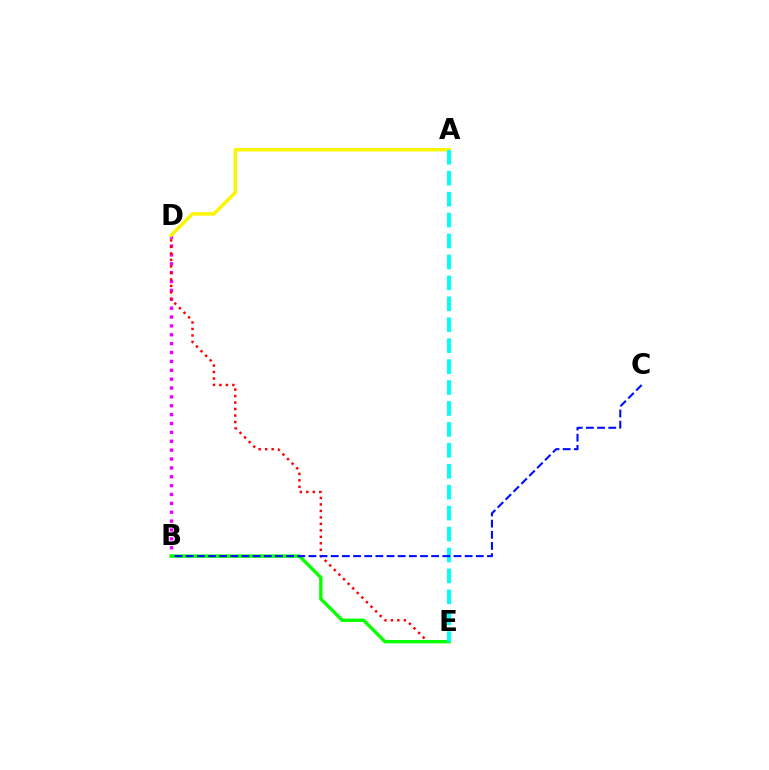{('B', 'D'): [{'color': '#ee00ff', 'line_style': 'dotted', 'thickness': 2.41}], ('A', 'D'): [{'color': '#fcf500', 'line_style': 'solid', 'thickness': 2.5}], ('D', 'E'): [{'color': '#ff0000', 'line_style': 'dotted', 'thickness': 1.76}], ('B', 'E'): [{'color': '#08ff00', 'line_style': 'solid', 'thickness': 2.43}], ('A', 'E'): [{'color': '#00fff6', 'line_style': 'dashed', 'thickness': 2.84}], ('B', 'C'): [{'color': '#0010ff', 'line_style': 'dashed', 'thickness': 1.52}]}